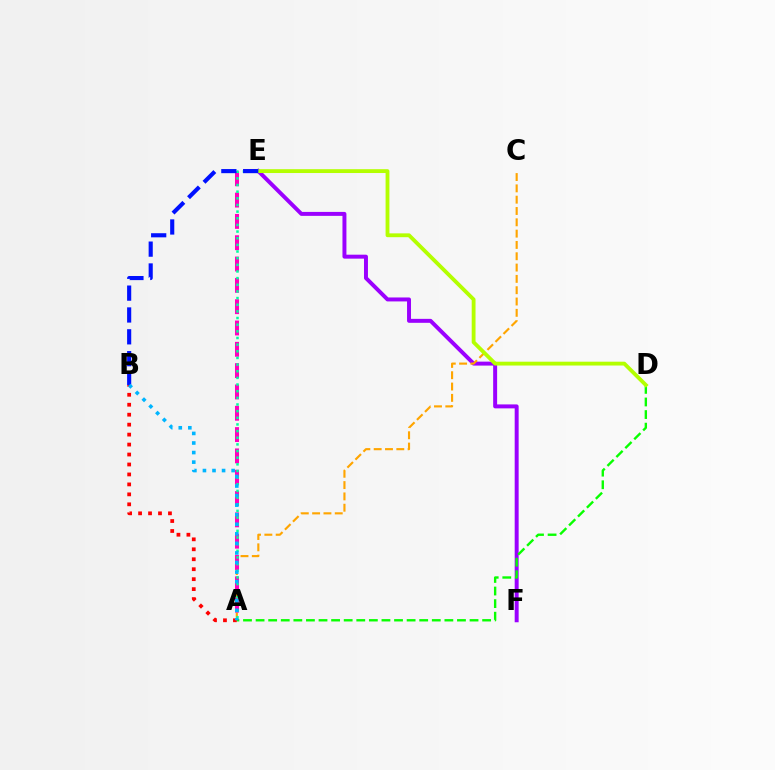{('E', 'F'): [{'color': '#9b00ff', 'line_style': 'solid', 'thickness': 2.85}], ('A', 'C'): [{'color': '#ffa500', 'line_style': 'dashed', 'thickness': 1.54}], ('A', 'E'): [{'color': '#ff00bd', 'line_style': 'dashed', 'thickness': 2.9}, {'color': '#00ff9d', 'line_style': 'dotted', 'thickness': 1.81}], ('A', 'B'): [{'color': '#ff0000', 'line_style': 'dotted', 'thickness': 2.71}, {'color': '#00b5ff', 'line_style': 'dotted', 'thickness': 2.6}], ('A', 'D'): [{'color': '#08ff00', 'line_style': 'dashed', 'thickness': 1.71}], ('D', 'E'): [{'color': '#b3ff00', 'line_style': 'solid', 'thickness': 2.76}], ('B', 'E'): [{'color': '#0010ff', 'line_style': 'dashed', 'thickness': 2.97}]}